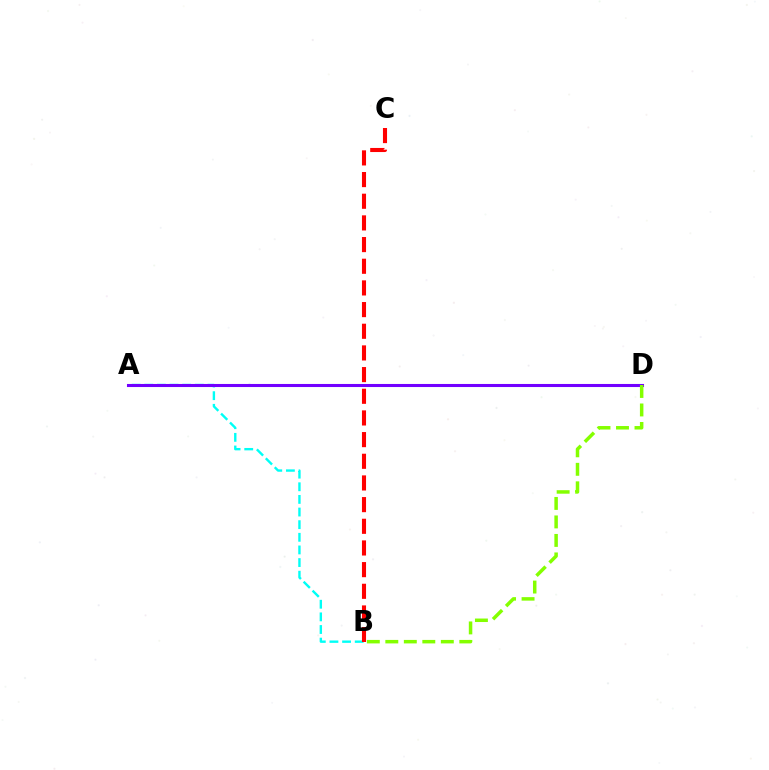{('A', 'B'): [{'color': '#00fff6', 'line_style': 'dashed', 'thickness': 1.72}], ('A', 'D'): [{'color': '#7200ff', 'line_style': 'solid', 'thickness': 2.21}], ('B', 'C'): [{'color': '#ff0000', 'line_style': 'dashed', 'thickness': 2.94}], ('B', 'D'): [{'color': '#84ff00', 'line_style': 'dashed', 'thickness': 2.51}]}